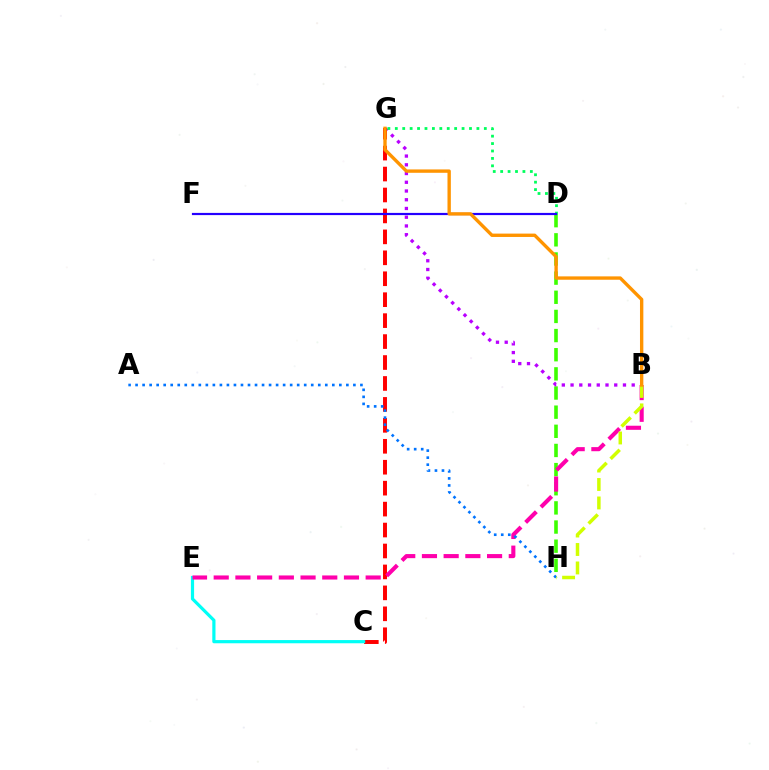{('D', 'H'): [{'color': '#3dff00', 'line_style': 'dashed', 'thickness': 2.6}], ('B', 'G'): [{'color': '#b900ff', 'line_style': 'dotted', 'thickness': 2.37}, {'color': '#ff9400', 'line_style': 'solid', 'thickness': 2.42}], ('C', 'G'): [{'color': '#ff0000', 'line_style': 'dashed', 'thickness': 2.84}], ('C', 'E'): [{'color': '#00fff6', 'line_style': 'solid', 'thickness': 2.3}], ('B', 'E'): [{'color': '#ff00ac', 'line_style': 'dashed', 'thickness': 2.95}], ('A', 'H'): [{'color': '#0074ff', 'line_style': 'dotted', 'thickness': 1.91}], ('D', 'G'): [{'color': '#00ff5c', 'line_style': 'dotted', 'thickness': 2.02}], ('B', 'H'): [{'color': '#d1ff00', 'line_style': 'dashed', 'thickness': 2.51}], ('D', 'F'): [{'color': '#2500ff', 'line_style': 'solid', 'thickness': 1.58}]}